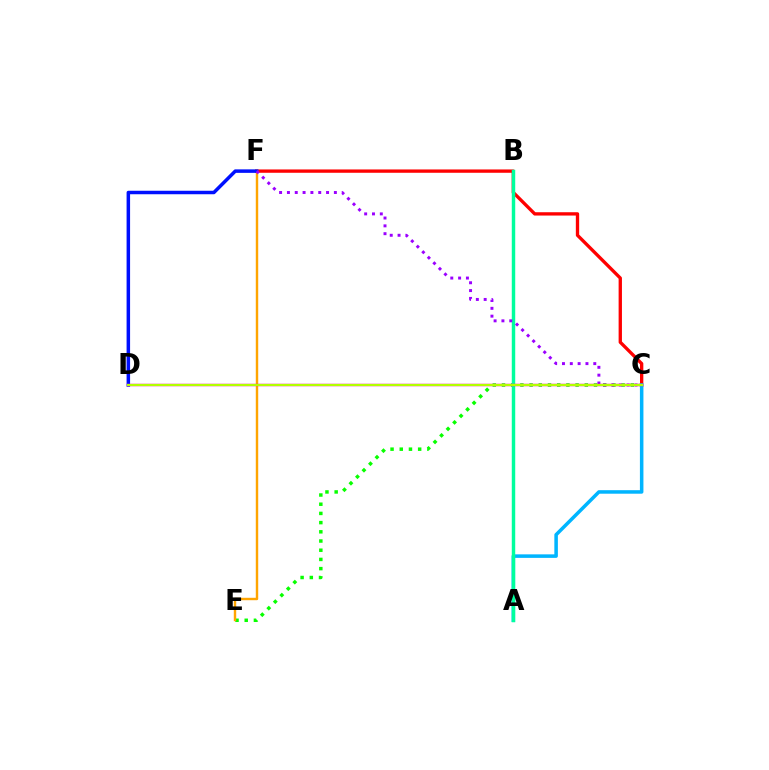{('C', 'F'): [{'color': '#ff0000', 'line_style': 'solid', 'thickness': 2.39}, {'color': '#9b00ff', 'line_style': 'dotted', 'thickness': 2.13}], ('C', 'E'): [{'color': '#08ff00', 'line_style': 'dotted', 'thickness': 2.5}], ('E', 'F'): [{'color': '#ffa500', 'line_style': 'solid', 'thickness': 1.74}], ('A', 'C'): [{'color': '#00b5ff', 'line_style': 'solid', 'thickness': 2.54}], ('D', 'F'): [{'color': '#0010ff', 'line_style': 'solid', 'thickness': 2.52}], ('A', 'B'): [{'color': '#00ff9d', 'line_style': 'solid', 'thickness': 2.48}], ('C', 'D'): [{'color': '#ff00bd', 'line_style': 'solid', 'thickness': 1.74}, {'color': '#b3ff00', 'line_style': 'solid', 'thickness': 1.59}]}